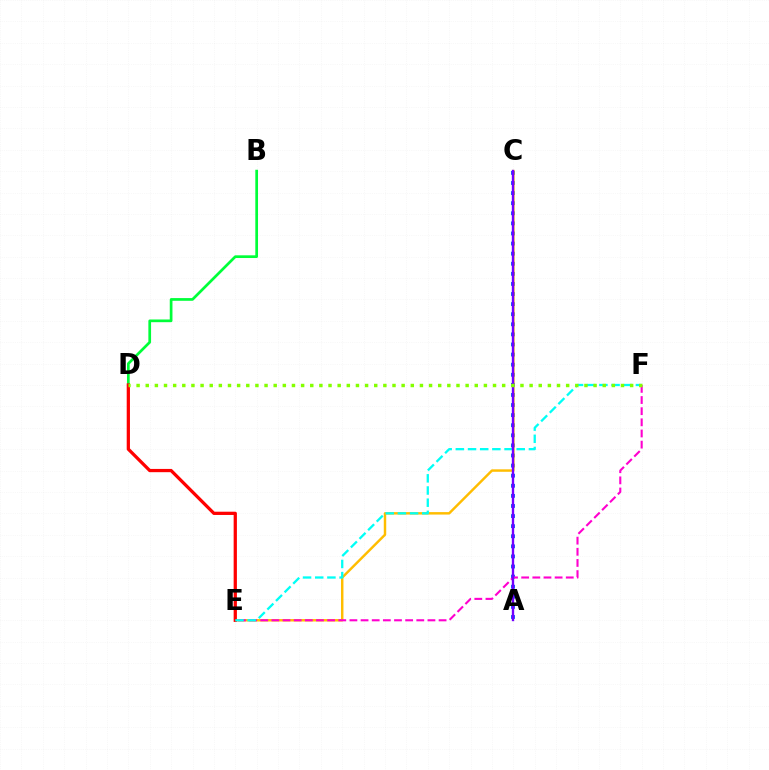{('B', 'D'): [{'color': '#00ff39', 'line_style': 'solid', 'thickness': 1.95}], ('A', 'C'): [{'color': '#004bff', 'line_style': 'dotted', 'thickness': 2.74}, {'color': '#7200ff', 'line_style': 'solid', 'thickness': 1.7}], ('C', 'E'): [{'color': '#ffbd00', 'line_style': 'solid', 'thickness': 1.77}], ('E', 'F'): [{'color': '#ff00cf', 'line_style': 'dashed', 'thickness': 1.51}, {'color': '#00fff6', 'line_style': 'dashed', 'thickness': 1.65}], ('D', 'E'): [{'color': '#ff0000', 'line_style': 'solid', 'thickness': 2.34}], ('D', 'F'): [{'color': '#84ff00', 'line_style': 'dotted', 'thickness': 2.48}]}